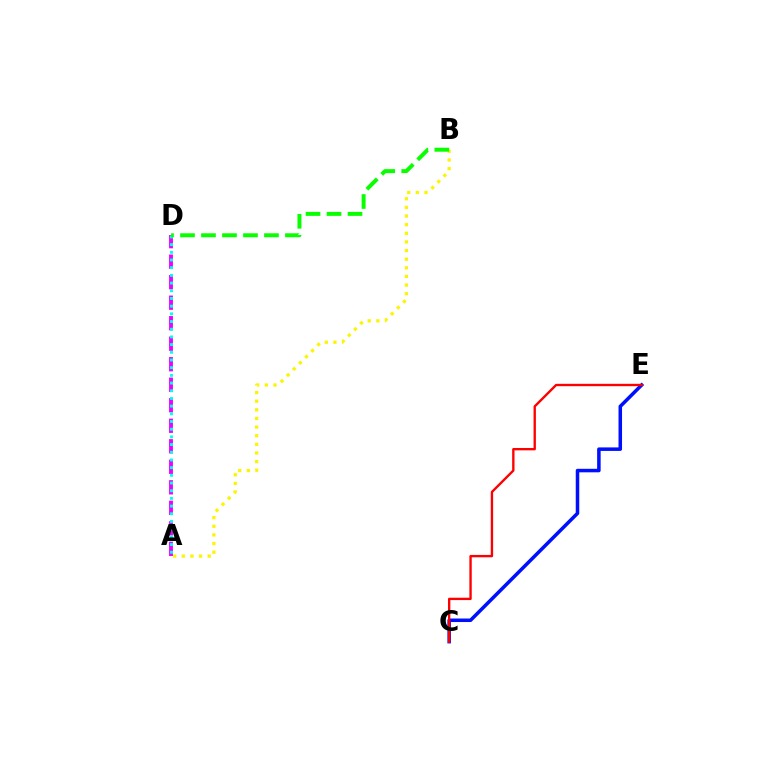{('A', 'B'): [{'color': '#fcf500', 'line_style': 'dotted', 'thickness': 2.34}], ('C', 'E'): [{'color': '#0010ff', 'line_style': 'solid', 'thickness': 2.53}, {'color': '#ff0000', 'line_style': 'solid', 'thickness': 1.7}], ('A', 'D'): [{'color': '#ee00ff', 'line_style': 'dashed', 'thickness': 2.79}, {'color': '#00fff6', 'line_style': 'dotted', 'thickness': 2.09}], ('B', 'D'): [{'color': '#08ff00', 'line_style': 'dashed', 'thickness': 2.85}]}